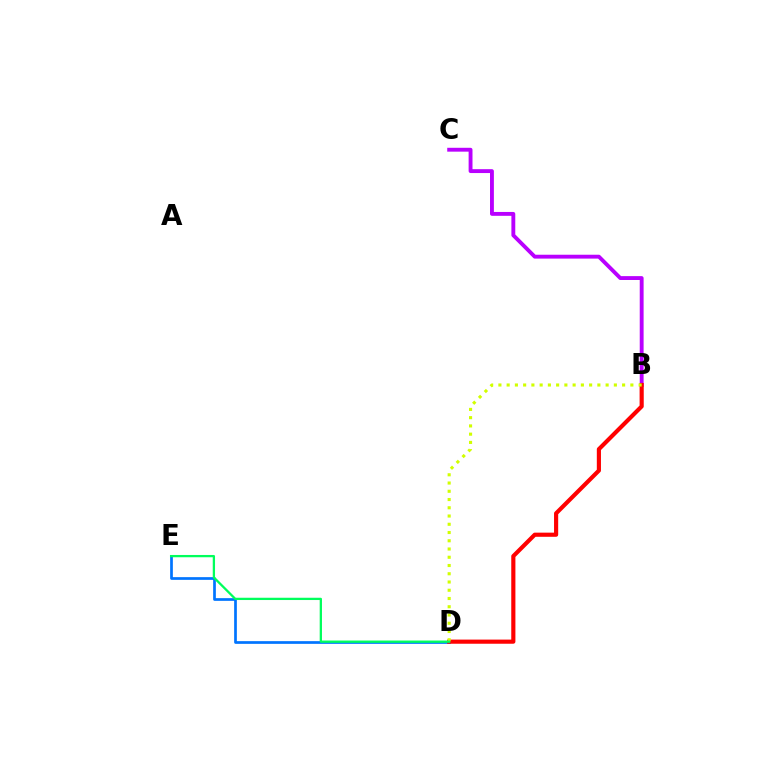{('B', 'C'): [{'color': '#b900ff', 'line_style': 'solid', 'thickness': 2.79}], ('D', 'E'): [{'color': '#0074ff', 'line_style': 'solid', 'thickness': 1.95}, {'color': '#00ff5c', 'line_style': 'solid', 'thickness': 1.64}], ('B', 'D'): [{'color': '#ff0000', 'line_style': 'solid', 'thickness': 2.99}, {'color': '#d1ff00', 'line_style': 'dotted', 'thickness': 2.24}]}